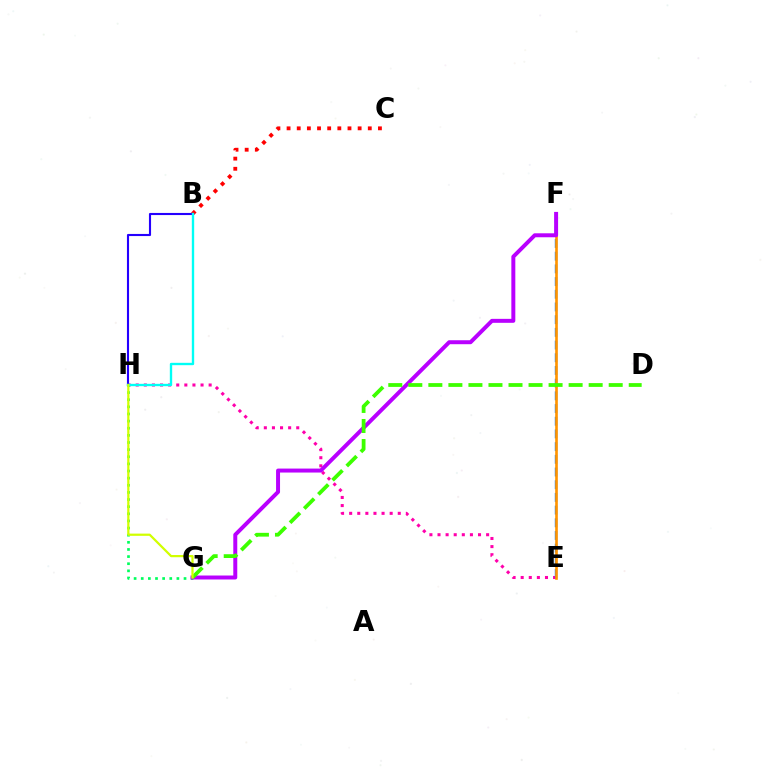{('E', 'H'): [{'color': '#ff00ac', 'line_style': 'dotted', 'thickness': 2.2}], ('E', 'F'): [{'color': '#0074ff', 'line_style': 'dashed', 'thickness': 1.72}, {'color': '#ff9400', 'line_style': 'solid', 'thickness': 1.9}], ('G', 'H'): [{'color': '#00ff5c', 'line_style': 'dotted', 'thickness': 1.94}, {'color': '#d1ff00', 'line_style': 'solid', 'thickness': 1.6}], ('B', 'C'): [{'color': '#ff0000', 'line_style': 'dotted', 'thickness': 2.76}], ('B', 'H'): [{'color': '#2500ff', 'line_style': 'solid', 'thickness': 1.52}, {'color': '#00fff6', 'line_style': 'solid', 'thickness': 1.7}], ('F', 'G'): [{'color': '#b900ff', 'line_style': 'solid', 'thickness': 2.86}], ('D', 'G'): [{'color': '#3dff00', 'line_style': 'dashed', 'thickness': 2.72}]}